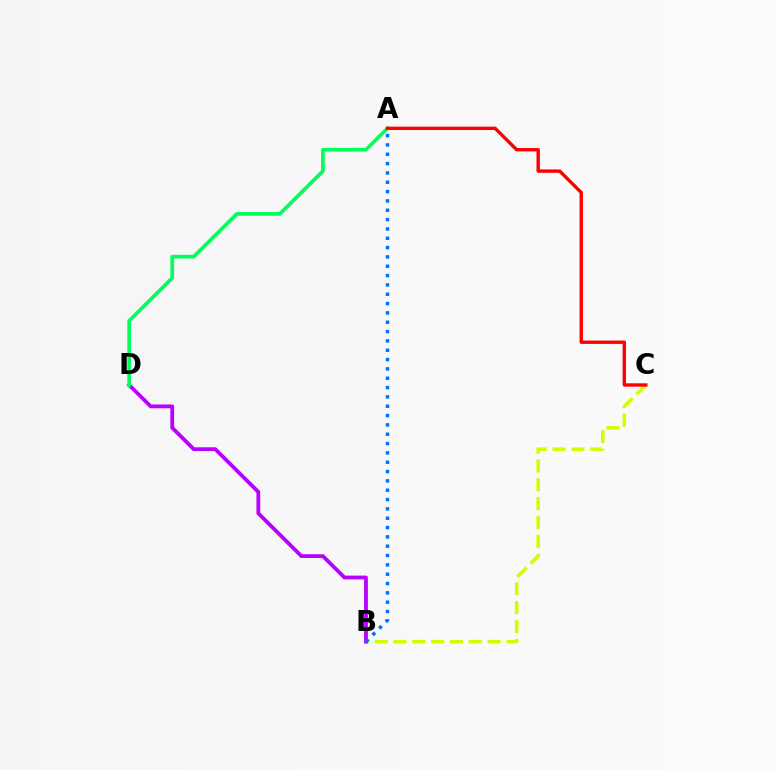{('B', 'C'): [{'color': '#d1ff00', 'line_style': 'dashed', 'thickness': 2.56}], ('B', 'D'): [{'color': '#b900ff', 'line_style': 'solid', 'thickness': 2.73}], ('A', 'B'): [{'color': '#0074ff', 'line_style': 'dotted', 'thickness': 2.54}], ('A', 'D'): [{'color': '#00ff5c', 'line_style': 'solid', 'thickness': 2.66}], ('A', 'C'): [{'color': '#ff0000', 'line_style': 'solid', 'thickness': 2.44}]}